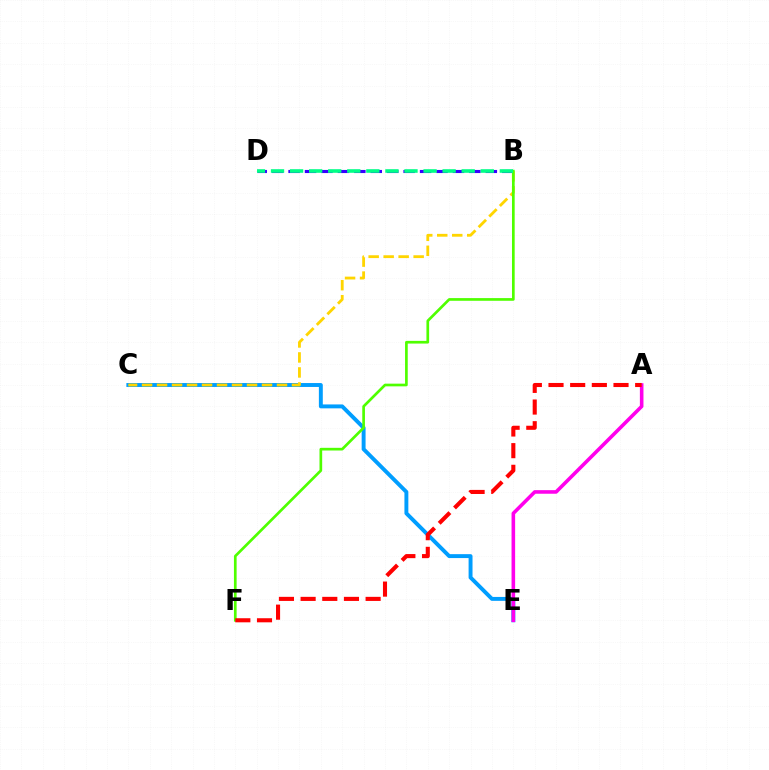{('C', 'E'): [{'color': '#009eff', 'line_style': 'solid', 'thickness': 2.82}], ('B', 'D'): [{'color': '#3700ff', 'line_style': 'dashed', 'thickness': 2.23}, {'color': '#00ff86', 'line_style': 'dashed', 'thickness': 2.59}], ('A', 'E'): [{'color': '#ff00ed', 'line_style': 'solid', 'thickness': 2.58}], ('B', 'C'): [{'color': '#ffd500', 'line_style': 'dashed', 'thickness': 2.04}], ('B', 'F'): [{'color': '#4fff00', 'line_style': 'solid', 'thickness': 1.93}], ('A', 'F'): [{'color': '#ff0000', 'line_style': 'dashed', 'thickness': 2.94}]}